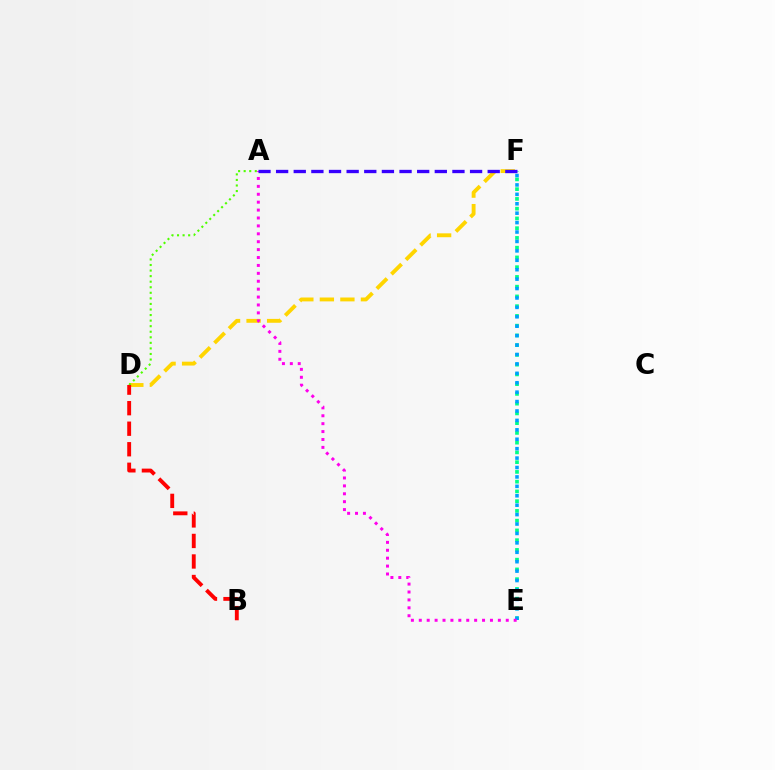{('D', 'F'): [{'color': '#ffd500', 'line_style': 'dashed', 'thickness': 2.79}], ('E', 'F'): [{'color': '#00ff86', 'line_style': 'dotted', 'thickness': 2.65}, {'color': '#009eff', 'line_style': 'dotted', 'thickness': 2.56}], ('A', 'E'): [{'color': '#ff00ed', 'line_style': 'dotted', 'thickness': 2.15}], ('A', 'D'): [{'color': '#4fff00', 'line_style': 'dotted', 'thickness': 1.51}], ('B', 'D'): [{'color': '#ff0000', 'line_style': 'dashed', 'thickness': 2.79}], ('A', 'F'): [{'color': '#3700ff', 'line_style': 'dashed', 'thickness': 2.4}]}